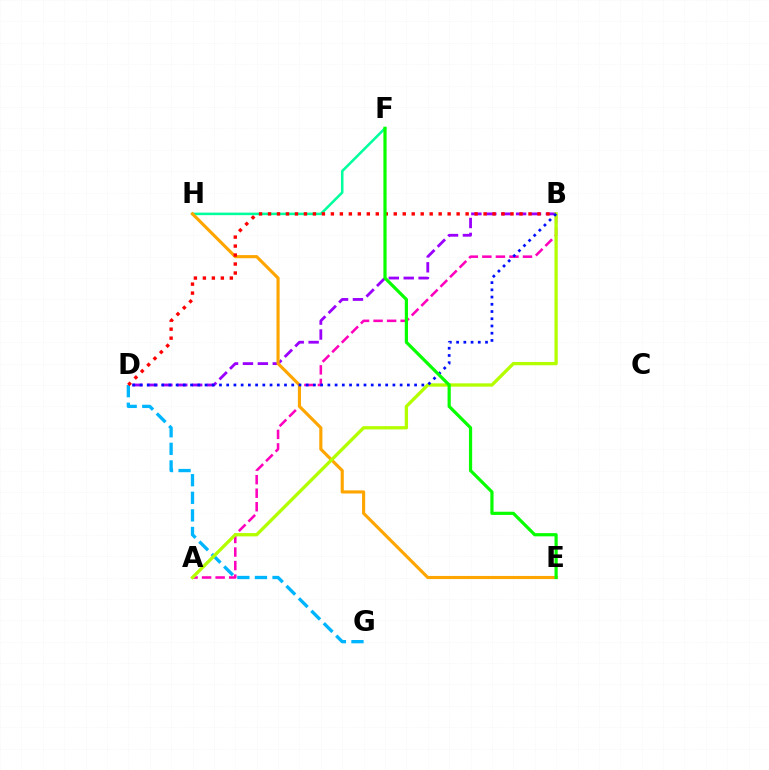{('A', 'B'): [{'color': '#ff00bd', 'line_style': 'dashed', 'thickness': 1.84}, {'color': '#b3ff00', 'line_style': 'solid', 'thickness': 2.37}], ('B', 'D'): [{'color': '#9b00ff', 'line_style': 'dashed', 'thickness': 2.03}, {'color': '#ff0000', 'line_style': 'dotted', 'thickness': 2.44}, {'color': '#0010ff', 'line_style': 'dotted', 'thickness': 1.96}], ('F', 'H'): [{'color': '#00ff9d', 'line_style': 'solid', 'thickness': 1.83}], ('D', 'G'): [{'color': '#00b5ff', 'line_style': 'dashed', 'thickness': 2.39}], ('E', 'H'): [{'color': '#ffa500', 'line_style': 'solid', 'thickness': 2.25}], ('E', 'F'): [{'color': '#08ff00', 'line_style': 'solid', 'thickness': 2.3}]}